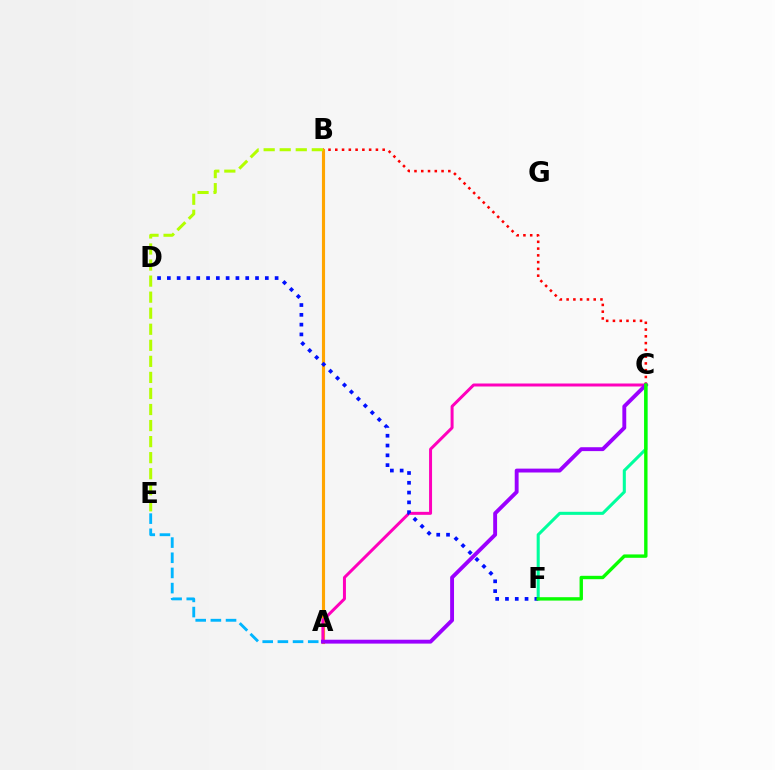{('C', 'F'): [{'color': '#00ff9d', 'line_style': 'solid', 'thickness': 2.2}, {'color': '#08ff00', 'line_style': 'solid', 'thickness': 2.43}], ('B', 'C'): [{'color': '#ff0000', 'line_style': 'dotted', 'thickness': 1.84}], ('A', 'E'): [{'color': '#00b5ff', 'line_style': 'dashed', 'thickness': 2.06}], ('A', 'B'): [{'color': '#ffa500', 'line_style': 'solid', 'thickness': 2.26}], ('A', 'C'): [{'color': '#ff00bd', 'line_style': 'solid', 'thickness': 2.15}, {'color': '#9b00ff', 'line_style': 'solid', 'thickness': 2.79}], ('D', 'F'): [{'color': '#0010ff', 'line_style': 'dotted', 'thickness': 2.66}], ('B', 'E'): [{'color': '#b3ff00', 'line_style': 'dashed', 'thickness': 2.18}]}